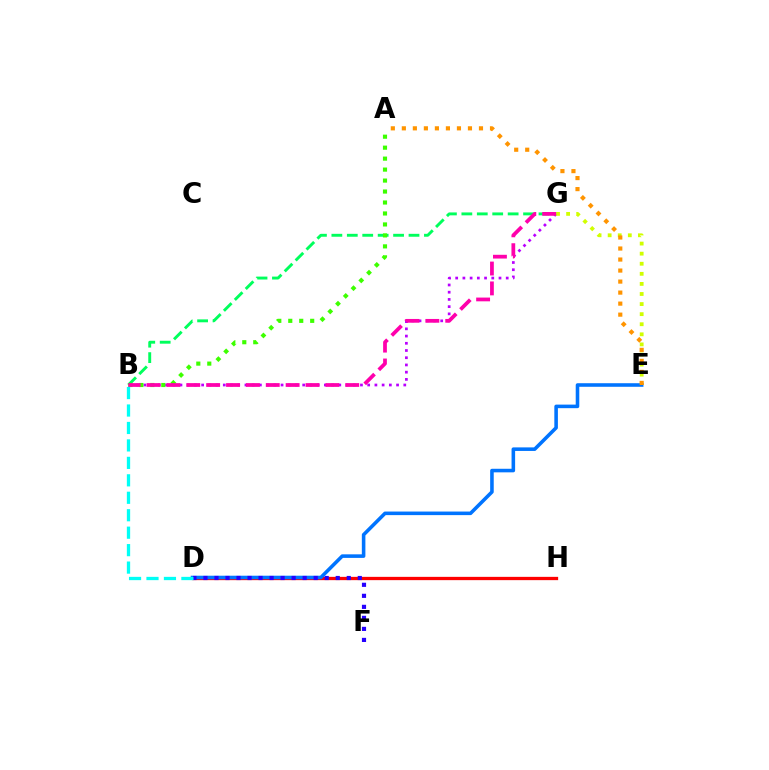{('B', 'G'): [{'color': '#b900ff', 'line_style': 'dotted', 'thickness': 1.96}, {'color': '#00ff5c', 'line_style': 'dashed', 'thickness': 2.1}, {'color': '#ff00ac', 'line_style': 'dashed', 'thickness': 2.7}], ('E', 'G'): [{'color': '#d1ff00', 'line_style': 'dotted', 'thickness': 2.74}], ('D', 'H'): [{'color': '#ff0000', 'line_style': 'solid', 'thickness': 2.37}], ('A', 'B'): [{'color': '#3dff00', 'line_style': 'dotted', 'thickness': 2.98}], ('D', 'E'): [{'color': '#0074ff', 'line_style': 'solid', 'thickness': 2.57}], ('A', 'E'): [{'color': '#ff9400', 'line_style': 'dotted', 'thickness': 2.99}], ('D', 'F'): [{'color': '#2500ff', 'line_style': 'dotted', 'thickness': 2.99}], ('B', 'D'): [{'color': '#00fff6', 'line_style': 'dashed', 'thickness': 2.37}]}